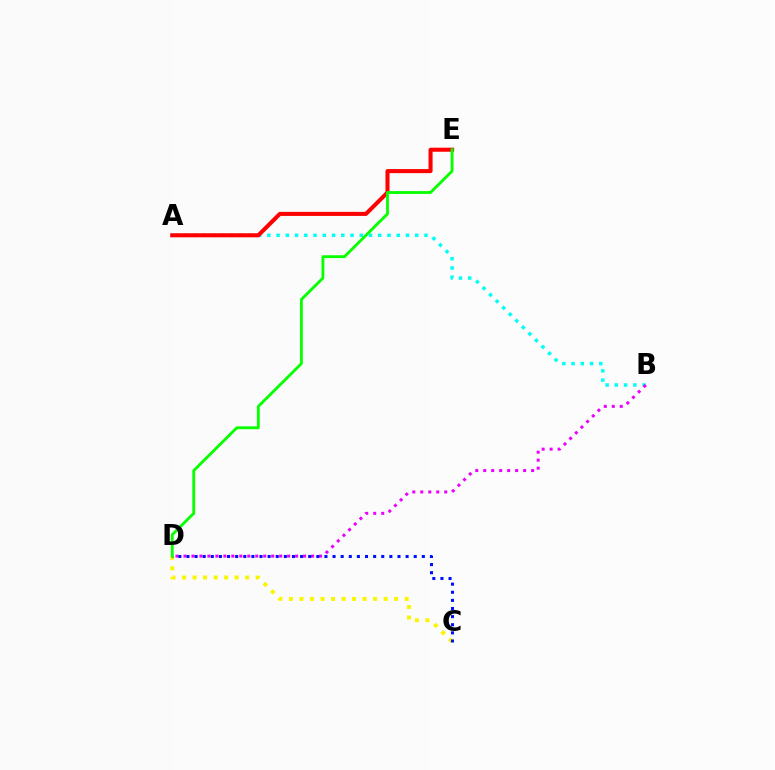{('A', 'B'): [{'color': '#00fff6', 'line_style': 'dotted', 'thickness': 2.51}], ('C', 'D'): [{'color': '#fcf500', 'line_style': 'dotted', 'thickness': 2.86}, {'color': '#0010ff', 'line_style': 'dotted', 'thickness': 2.21}], ('B', 'D'): [{'color': '#ee00ff', 'line_style': 'dotted', 'thickness': 2.17}], ('A', 'E'): [{'color': '#ff0000', 'line_style': 'solid', 'thickness': 2.92}], ('D', 'E'): [{'color': '#08ff00', 'line_style': 'solid', 'thickness': 2.06}]}